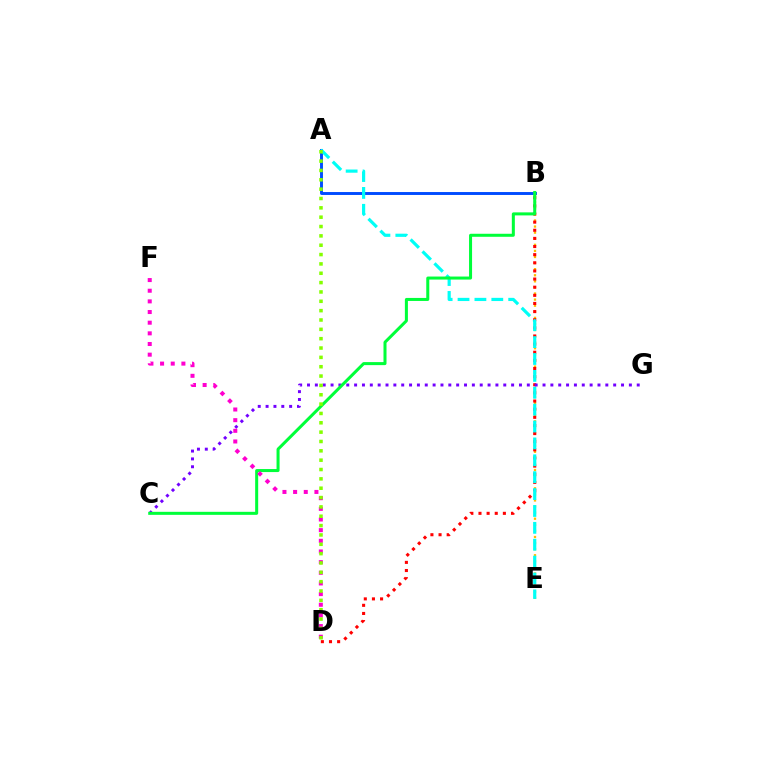{('B', 'E'): [{'color': '#ffbd00', 'line_style': 'dotted', 'thickness': 1.65}], ('B', 'D'): [{'color': '#ff0000', 'line_style': 'dotted', 'thickness': 2.21}], ('C', 'G'): [{'color': '#7200ff', 'line_style': 'dotted', 'thickness': 2.13}], ('A', 'B'): [{'color': '#004bff', 'line_style': 'solid', 'thickness': 2.11}], ('A', 'E'): [{'color': '#00fff6', 'line_style': 'dashed', 'thickness': 2.29}], ('B', 'C'): [{'color': '#00ff39', 'line_style': 'solid', 'thickness': 2.18}], ('D', 'F'): [{'color': '#ff00cf', 'line_style': 'dotted', 'thickness': 2.9}], ('A', 'D'): [{'color': '#84ff00', 'line_style': 'dotted', 'thickness': 2.54}]}